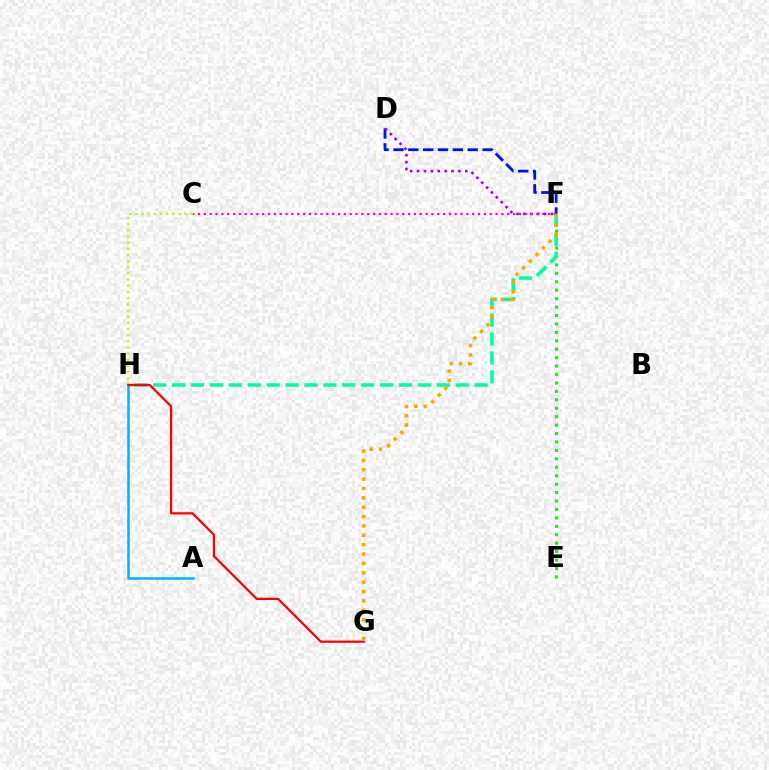{('D', 'F'): [{'color': '#0010ff', 'line_style': 'dashed', 'thickness': 2.02}, {'color': '#9b00ff', 'line_style': 'dotted', 'thickness': 1.87}], ('E', 'F'): [{'color': '#08ff00', 'line_style': 'dotted', 'thickness': 2.29}], ('A', 'H'): [{'color': '#00b5ff', 'line_style': 'solid', 'thickness': 1.82}], ('F', 'H'): [{'color': '#00ff9d', 'line_style': 'dashed', 'thickness': 2.57}], ('C', 'H'): [{'color': '#b3ff00', 'line_style': 'dotted', 'thickness': 1.67}], ('G', 'H'): [{'color': '#ff0000', 'line_style': 'solid', 'thickness': 1.61}], ('C', 'F'): [{'color': '#ff00bd', 'line_style': 'dotted', 'thickness': 1.59}], ('F', 'G'): [{'color': '#ffa500', 'line_style': 'dotted', 'thickness': 2.54}]}